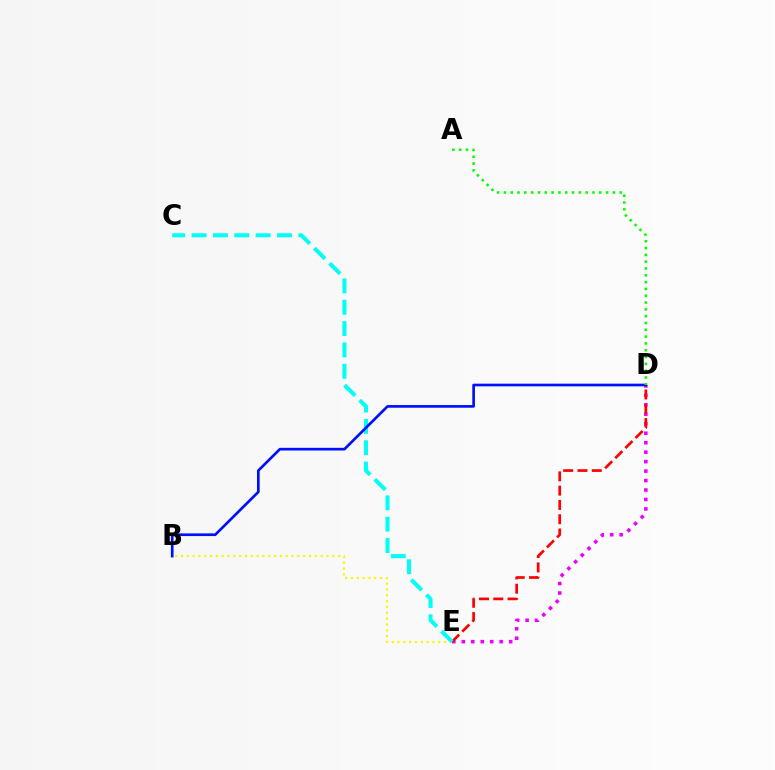{('B', 'E'): [{'color': '#fcf500', 'line_style': 'dotted', 'thickness': 1.58}], ('D', 'E'): [{'color': '#ee00ff', 'line_style': 'dotted', 'thickness': 2.57}, {'color': '#ff0000', 'line_style': 'dashed', 'thickness': 1.94}], ('C', 'E'): [{'color': '#00fff6', 'line_style': 'dashed', 'thickness': 2.9}], ('B', 'D'): [{'color': '#0010ff', 'line_style': 'solid', 'thickness': 1.93}], ('A', 'D'): [{'color': '#08ff00', 'line_style': 'dotted', 'thickness': 1.85}]}